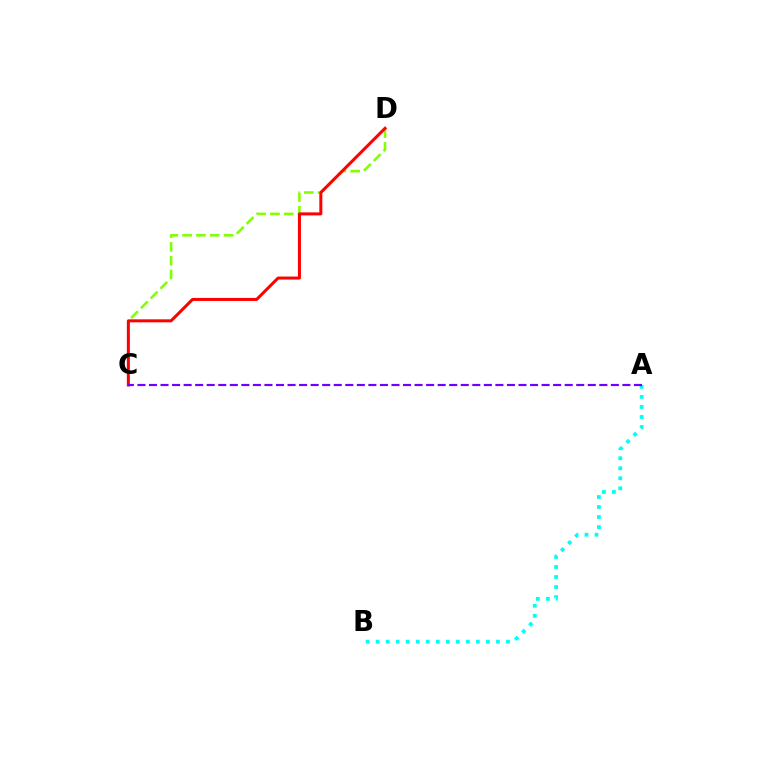{('C', 'D'): [{'color': '#84ff00', 'line_style': 'dashed', 'thickness': 1.88}, {'color': '#ff0000', 'line_style': 'solid', 'thickness': 2.16}], ('A', 'B'): [{'color': '#00fff6', 'line_style': 'dotted', 'thickness': 2.72}], ('A', 'C'): [{'color': '#7200ff', 'line_style': 'dashed', 'thickness': 1.57}]}